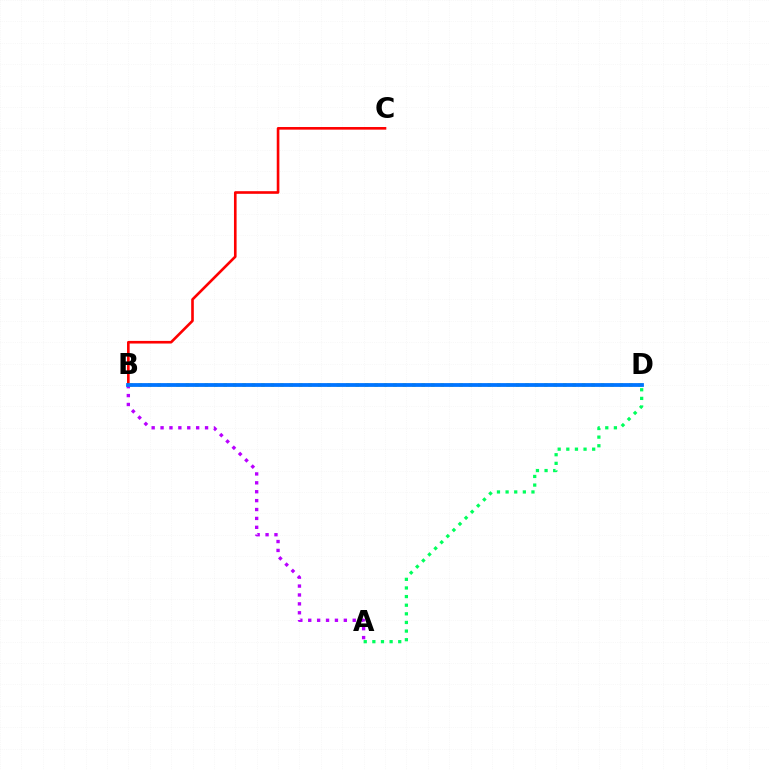{('A', 'B'): [{'color': '#b900ff', 'line_style': 'dotted', 'thickness': 2.42}], ('B', 'C'): [{'color': '#ff0000', 'line_style': 'solid', 'thickness': 1.89}], ('B', 'D'): [{'color': '#d1ff00', 'line_style': 'dotted', 'thickness': 2.56}, {'color': '#0074ff', 'line_style': 'solid', 'thickness': 2.73}], ('A', 'D'): [{'color': '#00ff5c', 'line_style': 'dotted', 'thickness': 2.34}]}